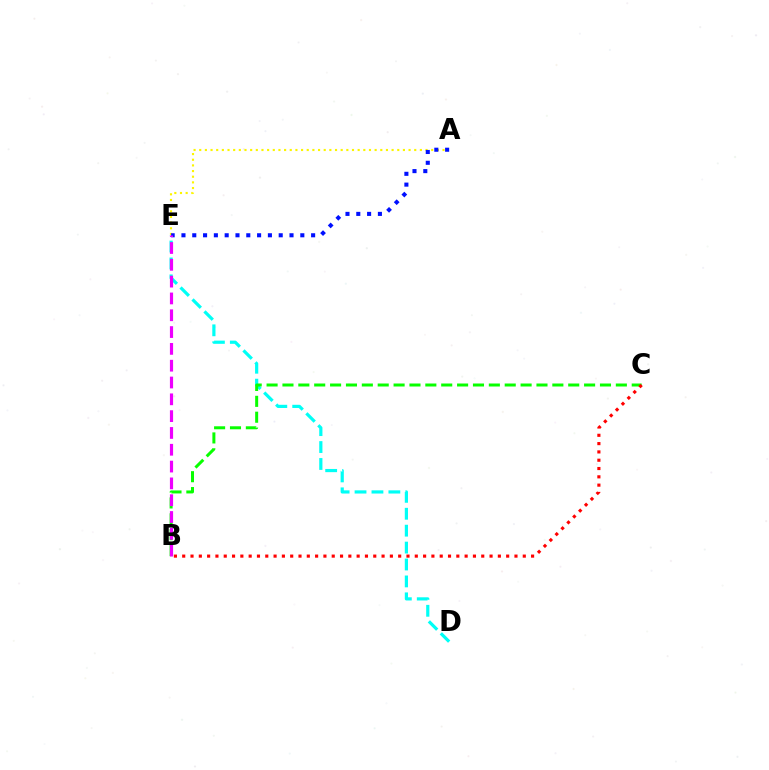{('D', 'E'): [{'color': '#00fff6', 'line_style': 'dashed', 'thickness': 2.3}], ('A', 'E'): [{'color': '#fcf500', 'line_style': 'dotted', 'thickness': 1.54}, {'color': '#0010ff', 'line_style': 'dotted', 'thickness': 2.94}], ('B', 'C'): [{'color': '#08ff00', 'line_style': 'dashed', 'thickness': 2.16}, {'color': '#ff0000', 'line_style': 'dotted', 'thickness': 2.26}], ('B', 'E'): [{'color': '#ee00ff', 'line_style': 'dashed', 'thickness': 2.28}]}